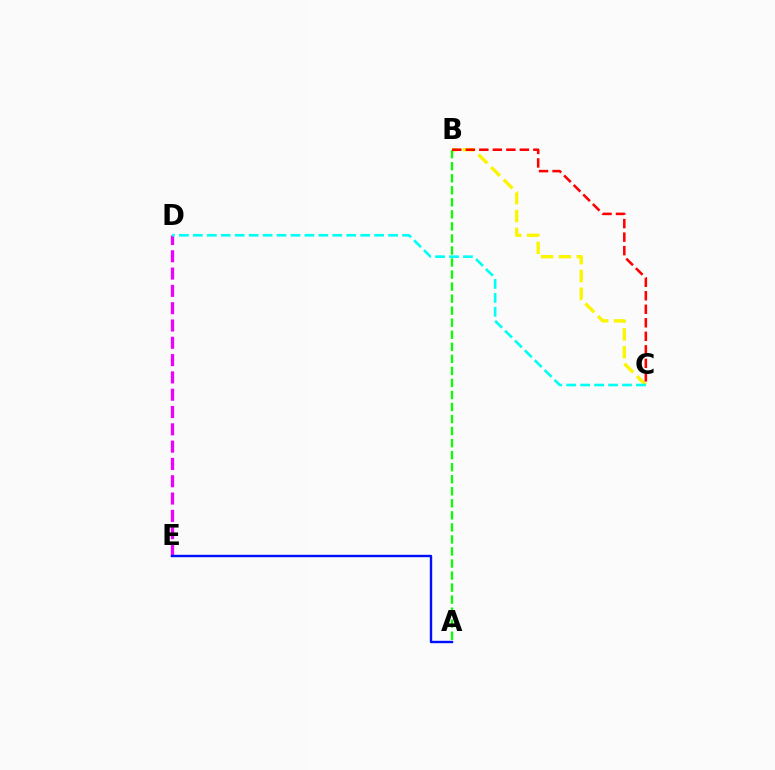{('D', 'E'): [{'color': '#ee00ff', 'line_style': 'dashed', 'thickness': 2.35}], ('A', 'E'): [{'color': '#0010ff', 'line_style': 'solid', 'thickness': 1.73}], ('B', 'C'): [{'color': '#fcf500', 'line_style': 'dashed', 'thickness': 2.42}, {'color': '#ff0000', 'line_style': 'dashed', 'thickness': 1.84}], ('A', 'B'): [{'color': '#08ff00', 'line_style': 'dashed', 'thickness': 1.64}], ('C', 'D'): [{'color': '#00fff6', 'line_style': 'dashed', 'thickness': 1.89}]}